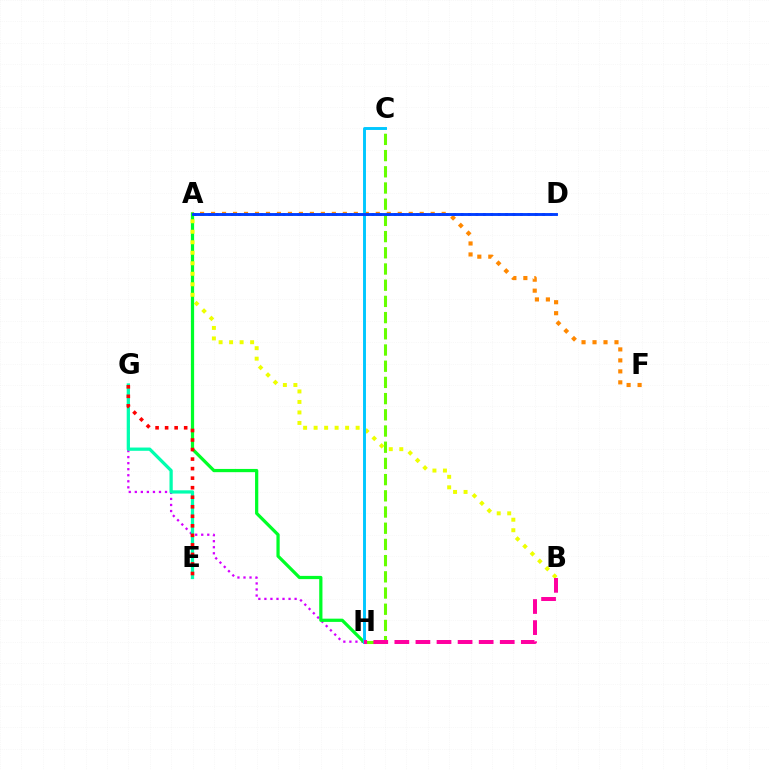{('C', 'H'): [{'color': '#66ff00', 'line_style': 'dashed', 'thickness': 2.2}, {'color': '#00c7ff', 'line_style': 'solid', 'thickness': 2.1}], ('G', 'H'): [{'color': '#d600ff', 'line_style': 'dotted', 'thickness': 1.64}], ('A', 'H'): [{'color': '#00ff27', 'line_style': 'solid', 'thickness': 2.33}], ('E', 'G'): [{'color': '#00ffaf', 'line_style': 'solid', 'thickness': 2.35}, {'color': '#ff0000', 'line_style': 'dotted', 'thickness': 2.59}], ('A', 'D'): [{'color': '#4f00ff', 'line_style': 'dotted', 'thickness': 2.02}, {'color': '#003fff', 'line_style': 'solid', 'thickness': 2.08}], ('A', 'B'): [{'color': '#eeff00', 'line_style': 'dotted', 'thickness': 2.85}], ('A', 'F'): [{'color': '#ff8800', 'line_style': 'dotted', 'thickness': 2.98}], ('B', 'H'): [{'color': '#ff00a0', 'line_style': 'dashed', 'thickness': 2.86}]}